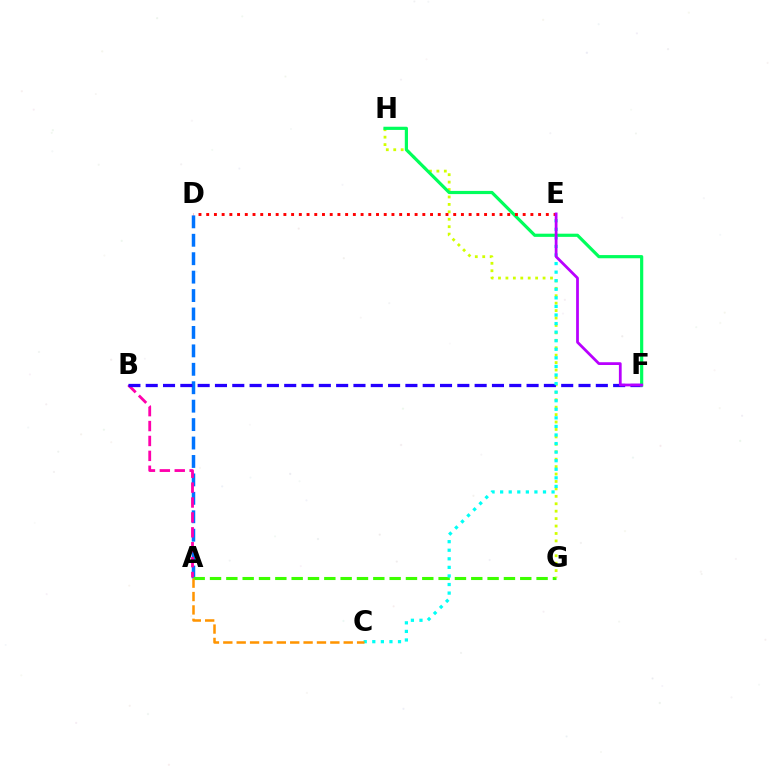{('A', 'D'): [{'color': '#0074ff', 'line_style': 'dashed', 'thickness': 2.5}], ('A', 'B'): [{'color': '#ff00ac', 'line_style': 'dashed', 'thickness': 2.02}], ('A', 'G'): [{'color': '#3dff00', 'line_style': 'dashed', 'thickness': 2.22}], ('G', 'H'): [{'color': '#d1ff00', 'line_style': 'dotted', 'thickness': 2.02}], ('B', 'F'): [{'color': '#2500ff', 'line_style': 'dashed', 'thickness': 2.35}], ('F', 'H'): [{'color': '#00ff5c', 'line_style': 'solid', 'thickness': 2.29}], ('C', 'E'): [{'color': '#00fff6', 'line_style': 'dotted', 'thickness': 2.33}], ('D', 'E'): [{'color': '#ff0000', 'line_style': 'dotted', 'thickness': 2.1}], ('A', 'C'): [{'color': '#ff9400', 'line_style': 'dashed', 'thickness': 1.82}], ('E', 'F'): [{'color': '#b900ff', 'line_style': 'solid', 'thickness': 1.99}]}